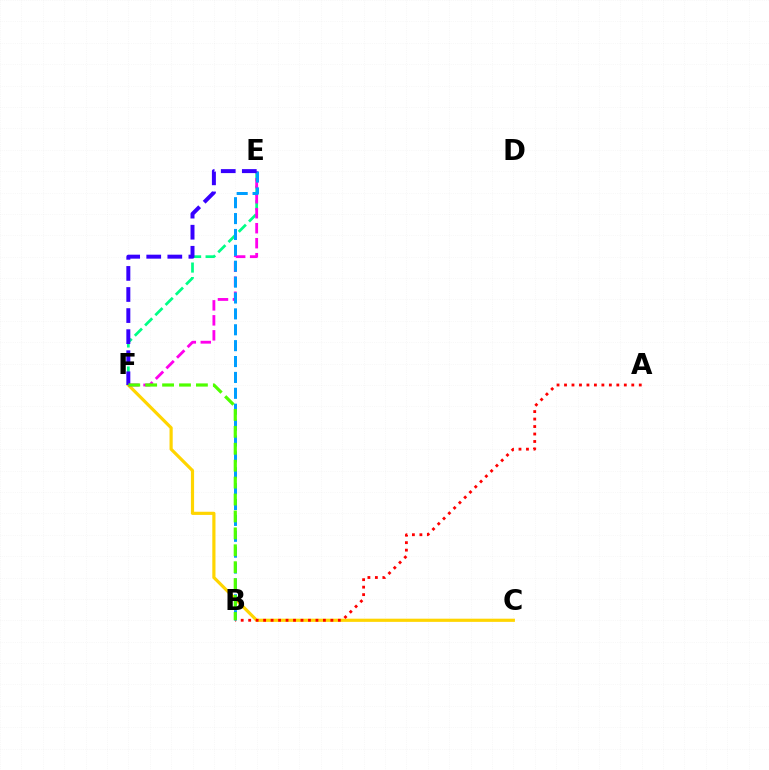{('E', 'F'): [{'color': '#00ff86', 'line_style': 'dashed', 'thickness': 1.97}, {'color': '#ff00ed', 'line_style': 'dashed', 'thickness': 2.04}, {'color': '#3700ff', 'line_style': 'dashed', 'thickness': 2.86}], ('C', 'F'): [{'color': '#ffd500', 'line_style': 'solid', 'thickness': 2.29}], ('A', 'B'): [{'color': '#ff0000', 'line_style': 'dotted', 'thickness': 2.03}], ('B', 'E'): [{'color': '#009eff', 'line_style': 'dashed', 'thickness': 2.16}], ('B', 'F'): [{'color': '#4fff00', 'line_style': 'dashed', 'thickness': 2.3}]}